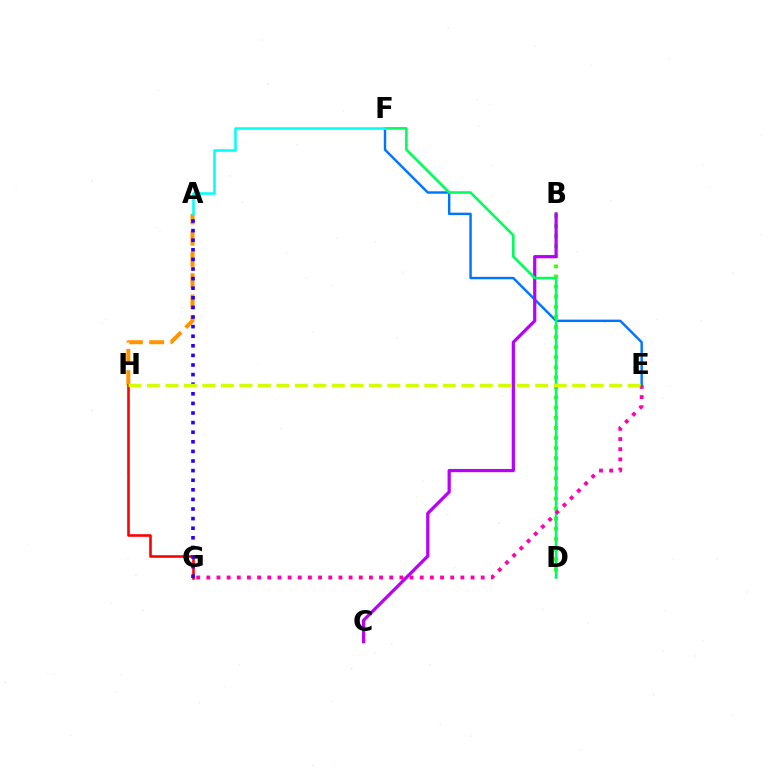{('A', 'H'): [{'color': '#ff9400', 'line_style': 'dashed', 'thickness': 2.88}], ('E', 'F'): [{'color': '#0074ff', 'line_style': 'solid', 'thickness': 1.75}], ('G', 'H'): [{'color': '#ff0000', 'line_style': 'solid', 'thickness': 1.87}], ('A', 'G'): [{'color': '#2500ff', 'line_style': 'dotted', 'thickness': 2.61}], ('B', 'D'): [{'color': '#3dff00', 'line_style': 'dotted', 'thickness': 2.74}], ('B', 'C'): [{'color': '#b900ff', 'line_style': 'solid', 'thickness': 2.32}], ('D', 'F'): [{'color': '#00ff5c', 'line_style': 'solid', 'thickness': 1.88}], ('E', 'G'): [{'color': '#ff00ac', 'line_style': 'dotted', 'thickness': 2.76}], ('A', 'F'): [{'color': '#00fff6', 'line_style': 'solid', 'thickness': 1.82}], ('E', 'H'): [{'color': '#d1ff00', 'line_style': 'dashed', 'thickness': 2.51}]}